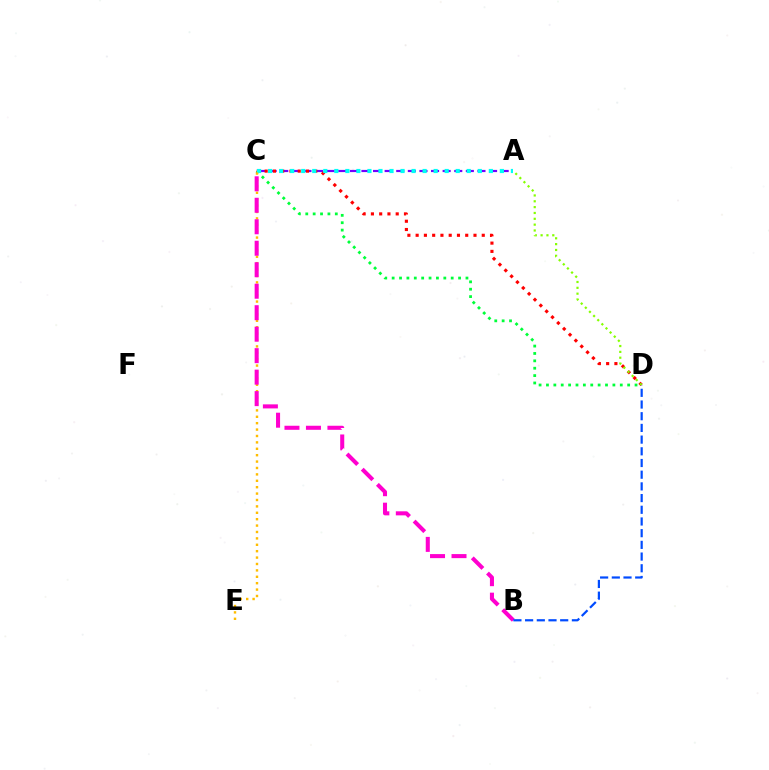{('A', 'C'): [{'color': '#7200ff', 'line_style': 'dashed', 'thickness': 1.58}, {'color': '#00fff6', 'line_style': 'dotted', 'thickness': 3.0}], ('C', 'D'): [{'color': '#00ff39', 'line_style': 'dotted', 'thickness': 2.01}, {'color': '#ff0000', 'line_style': 'dotted', 'thickness': 2.25}], ('C', 'E'): [{'color': '#ffbd00', 'line_style': 'dotted', 'thickness': 1.74}], ('B', 'C'): [{'color': '#ff00cf', 'line_style': 'dashed', 'thickness': 2.92}], ('A', 'D'): [{'color': '#84ff00', 'line_style': 'dotted', 'thickness': 1.59}], ('B', 'D'): [{'color': '#004bff', 'line_style': 'dashed', 'thickness': 1.59}]}